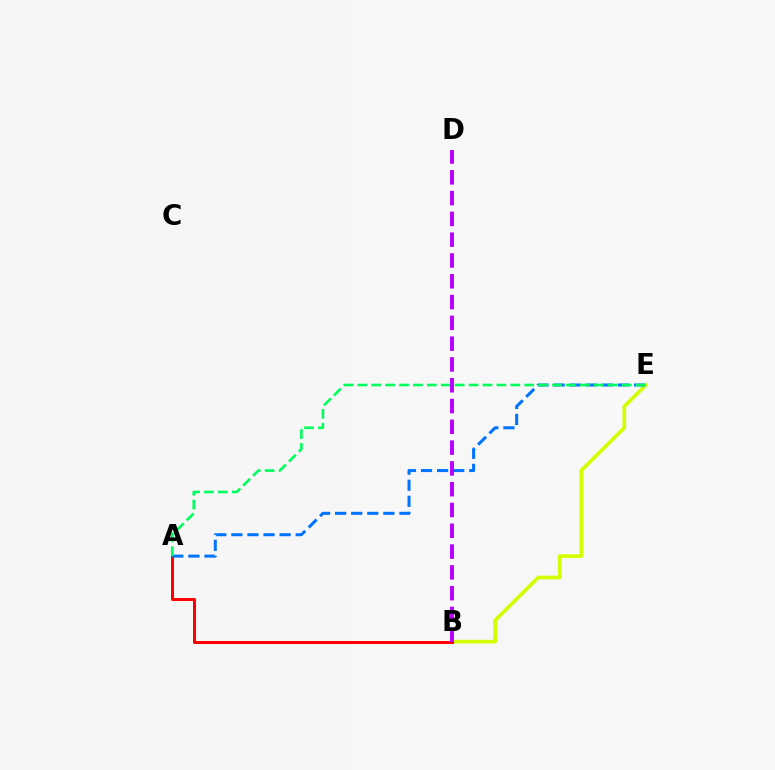{('B', 'E'): [{'color': '#d1ff00', 'line_style': 'solid', 'thickness': 2.66}], ('A', 'B'): [{'color': '#ff0000', 'line_style': 'solid', 'thickness': 2.14}], ('A', 'E'): [{'color': '#0074ff', 'line_style': 'dashed', 'thickness': 2.18}, {'color': '#00ff5c', 'line_style': 'dashed', 'thickness': 1.89}], ('B', 'D'): [{'color': '#b900ff', 'line_style': 'dashed', 'thickness': 2.82}]}